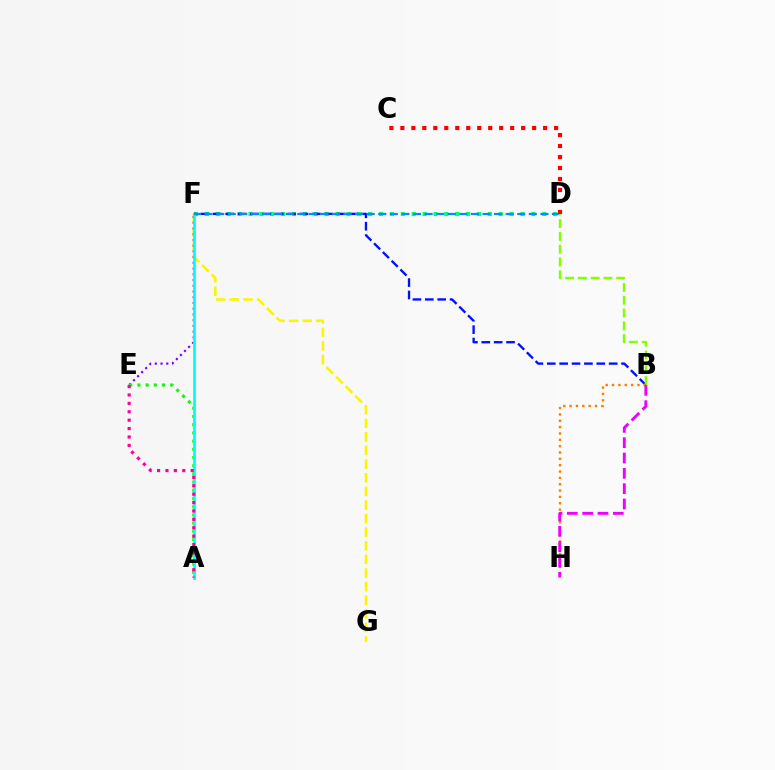{('D', 'F'): [{'color': '#00ff74', 'line_style': 'dotted', 'thickness': 2.96}, {'color': '#008cff', 'line_style': 'dashed', 'thickness': 1.57}], ('F', 'G'): [{'color': '#fcf500', 'line_style': 'dashed', 'thickness': 1.85}], ('E', 'F'): [{'color': '#7200ff', 'line_style': 'dotted', 'thickness': 1.56}], ('B', 'F'): [{'color': '#0010ff', 'line_style': 'dashed', 'thickness': 1.68}], ('A', 'E'): [{'color': '#08ff00', 'line_style': 'dotted', 'thickness': 2.23}, {'color': '#ff0094', 'line_style': 'dotted', 'thickness': 2.28}], ('A', 'F'): [{'color': '#00fff6', 'line_style': 'solid', 'thickness': 2.0}], ('B', 'D'): [{'color': '#84ff00', 'line_style': 'dashed', 'thickness': 1.74}], ('B', 'H'): [{'color': '#ff7c00', 'line_style': 'dotted', 'thickness': 1.72}, {'color': '#ee00ff', 'line_style': 'dashed', 'thickness': 2.08}], ('C', 'D'): [{'color': '#ff0000', 'line_style': 'dotted', 'thickness': 2.98}]}